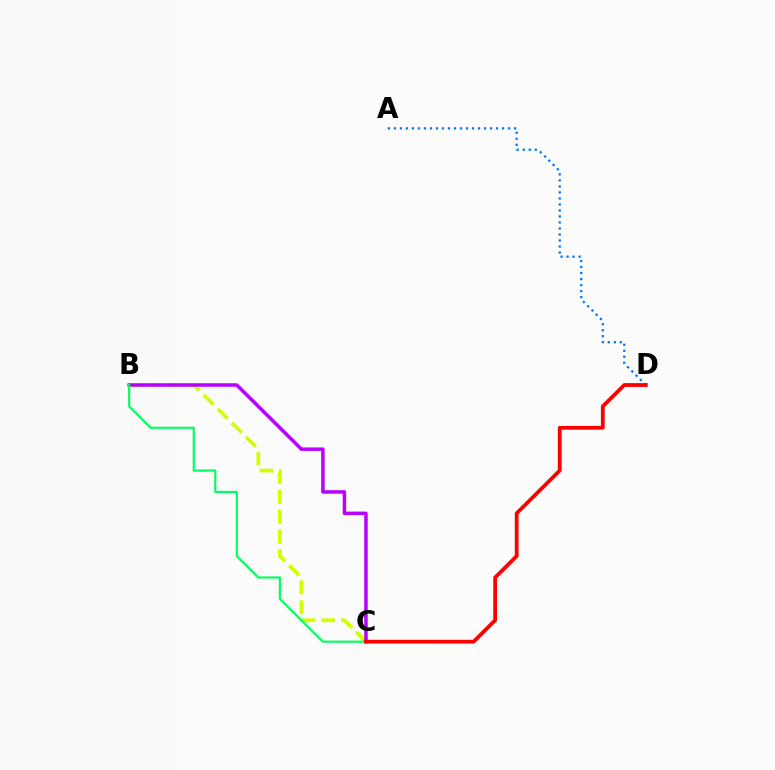{('B', 'C'): [{'color': '#d1ff00', 'line_style': 'dashed', 'thickness': 2.7}, {'color': '#b900ff', 'line_style': 'solid', 'thickness': 2.51}, {'color': '#00ff5c', 'line_style': 'solid', 'thickness': 1.54}], ('A', 'D'): [{'color': '#0074ff', 'line_style': 'dotted', 'thickness': 1.63}], ('C', 'D'): [{'color': '#ff0000', 'line_style': 'solid', 'thickness': 2.72}]}